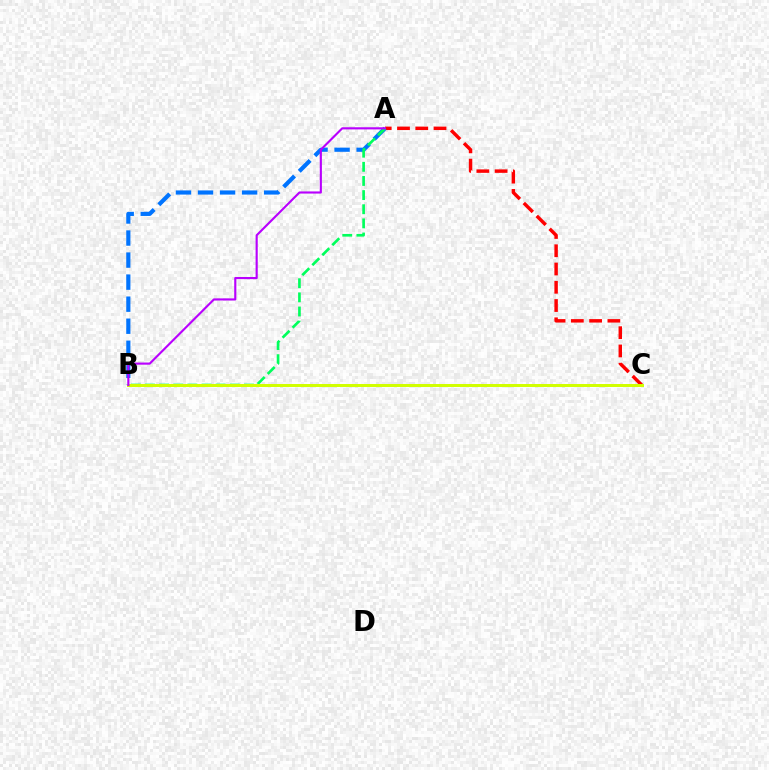{('A', 'C'): [{'color': '#ff0000', 'line_style': 'dashed', 'thickness': 2.48}], ('A', 'B'): [{'color': '#0074ff', 'line_style': 'dashed', 'thickness': 2.99}, {'color': '#00ff5c', 'line_style': 'dashed', 'thickness': 1.92}, {'color': '#b900ff', 'line_style': 'solid', 'thickness': 1.54}], ('B', 'C'): [{'color': '#d1ff00', 'line_style': 'solid', 'thickness': 2.15}]}